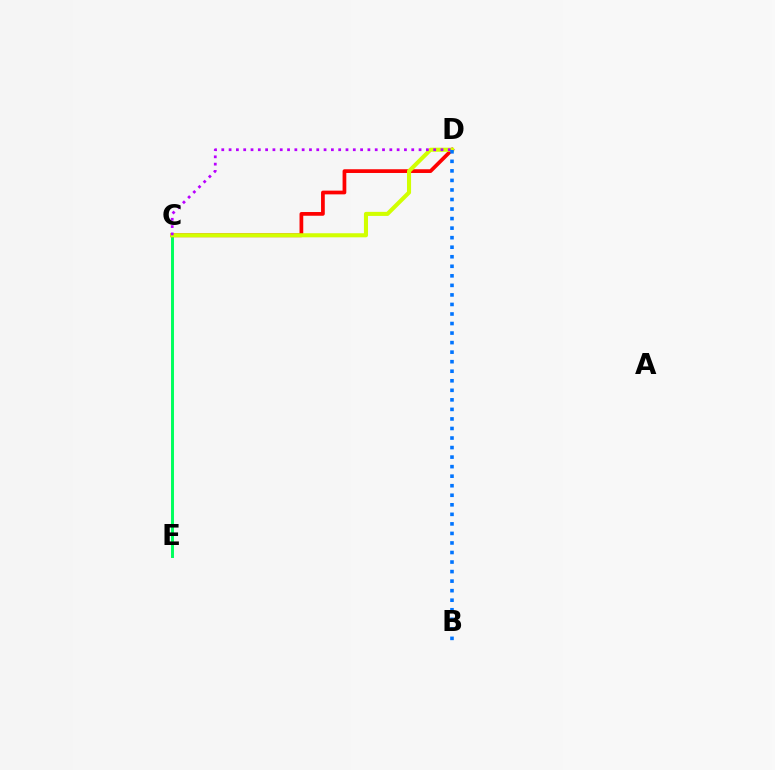{('C', 'E'): [{'color': '#00ff5c', 'line_style': 'solid', 'thickness': 2.13}], ('C', 'D'): [{'color': '#ff0000', 'line_style': 'solid', 'thickness': 2.69}, {'color': '#d1ff00', 'line_style': 'solid', 'thickness': 2.93}, {'color': '#b900ff', 'line_style': 'dotted', 'thickness': 1.99}], ('B', 'D'): [{'color': '#0074ff', 'line_style': 'dotted', 'thickness': 2.59}]}